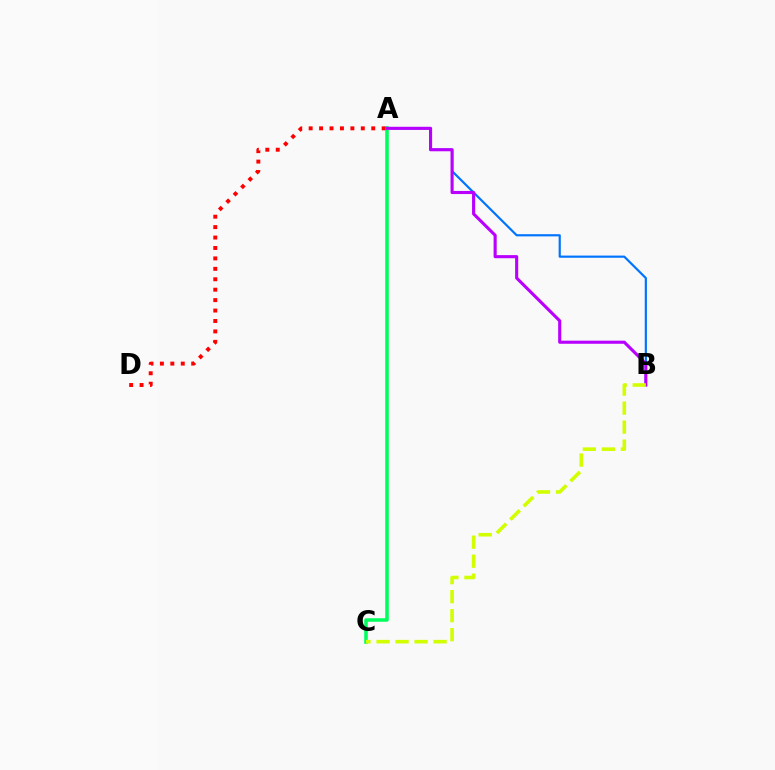{('A', 'B'): [{'color': '#0074ff', 'line_style': 'solid', 'thickness': 1.57}, {'color': '#b900ff', 'line_style': 'solid', 'thickness': 2.24}], ('A', 'C'): [{'color': '#00ff5c', 'line_style': 'solid', 'thickness': 2.55}], ('B', 'C'): [{'color': '#d1ff00', 'line_style': 'dashed', 'thickness': 2.58}], ('A', 'D'): [{'color': '#ff0000', 'line_style': 'dotted', 'thickness': 2.83}]}